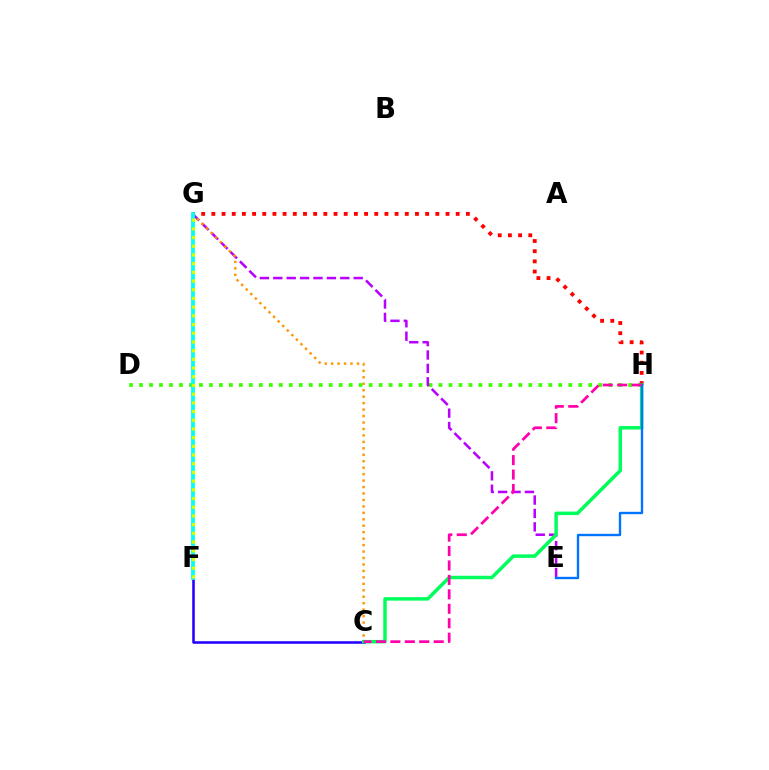{('D', 'H'): [{'color': '#3dff00', 'line_style': 'dotted', 'thickness': 2.71}], ('E', 'G'): [{'color': '#b900ff', 'line_style': 'dashed', 'thickness': 1.82}], ('G', 'H'): [{'color': '#ff0000', 'line_style': 'dotted', 'thickness': 2.77}], ('C', 'F'): [{'color': '#2500ff', 'line_style': 'solid', 'thickness': 1.84}], ('C', 'G'): [{'color': '#ff9400', 'line_style': 'dotted', 'thickness': 1.75}], ('C', 'H'): [{'color': '#00ff5c', 'line_style': 'solid', 'thickness': 2.5}, {'color': '#ff00ac', 'line_style': 'dashed', 'thickness': 1.96}], ('F', 'G'): [{'color': '#00fff6', 'line_style': 'solid', 'thickness': 2.74}, {'color': '#d1ff00', 'line_style': 'dotted', 'thickness': 2.36}], ('E', 'H'): [{'color': '#0074ff', 'line_style': 'solid', 'thickness': 1.7}]}